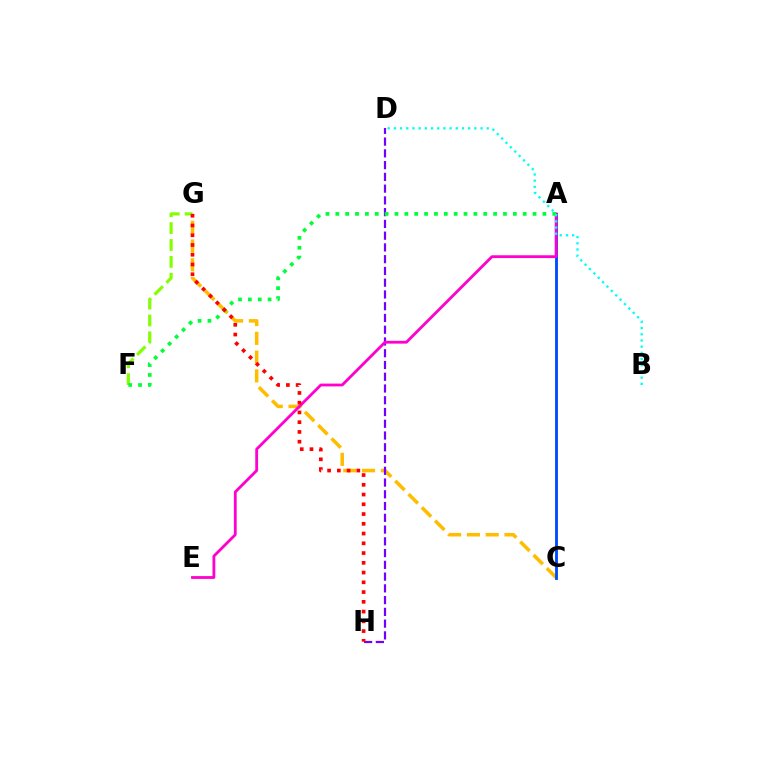{('C', 'G'): [{'color': '#ffbd00', 'line_style': 'dashed', 'thickness': 2.55}], ('D', 'H'): [{'color': '#7200ff', 'line_style': 'dashed', 'thickness': 1.6}], ('A', 'C'): [{'color': '#004bff', 'line_style': 'solid', 'thickness': 2.05}], ('A', 'E'): [{'color': '#ff00cf', 'line_style': 'solid', 'thickness': 2.03}], ('F', 'G'): [{'color': '#84ff00', 'line_style': 'dashed', 'thickness': 2.29}], ('A', 'F'): [{'color': '#00ff39', 'line_style': 'dotted', 'thickness': 2.68}], ('G', 'H'): [{'color': '#ff0000', 'line_style': 'dotted', 'thickness': 2.65}], ('B', 'D'): [{'color': '#00fff6', 'line_style': 'dotted', 'thickness': 1.68}]}